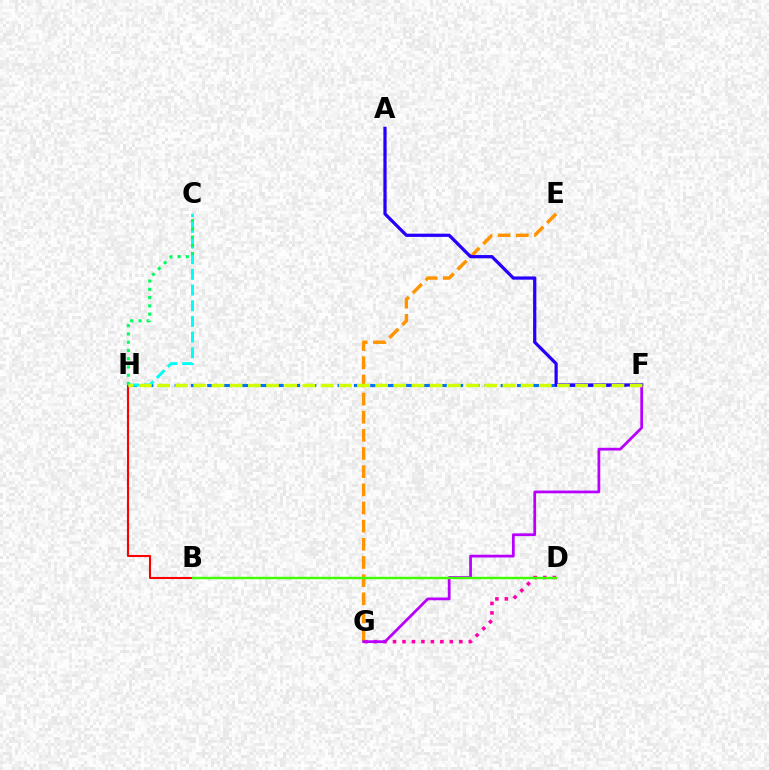{('D', 'G'): [{'color': '#ff00ac', 'line_style': 'dotted', 'thickness': 2.57}], ('E', 'G'): [{'color': '#ff9400', 'line_style': 'dashed', 'thickness': 2.47}], ('F', 'H'): [{'color': '#0074ff', 'line_style': 'dashed', 'thickness': 2.22}, {'color': '#d1ff00', 'line_style': 'dashed', 'thickness': 2.47}], ('B', 'H'): [{'color': '#ff0000', 'line_style': 'solid', 'thickness': 1.5}], ('F', 'G'): [{'color': '#b900ff', 'line_style': 'solid', 'thickness': 1.98}], ('A', 'F'): [{'color': '#2500ff', 'line_style': 'solid', 'thickness': 2.33}], ('B', 'D'): [{'color': '#3dff00', 'line_style': 'solid', 'thickness': 1.71}], ('C', 'H'): [{'color': '#00fff6', 'line_style': 'dashed', 'thickness': 2.13}, {'color': '#00ff5c', 'line_style': 'dotted', 'thickness': 2.24}]}